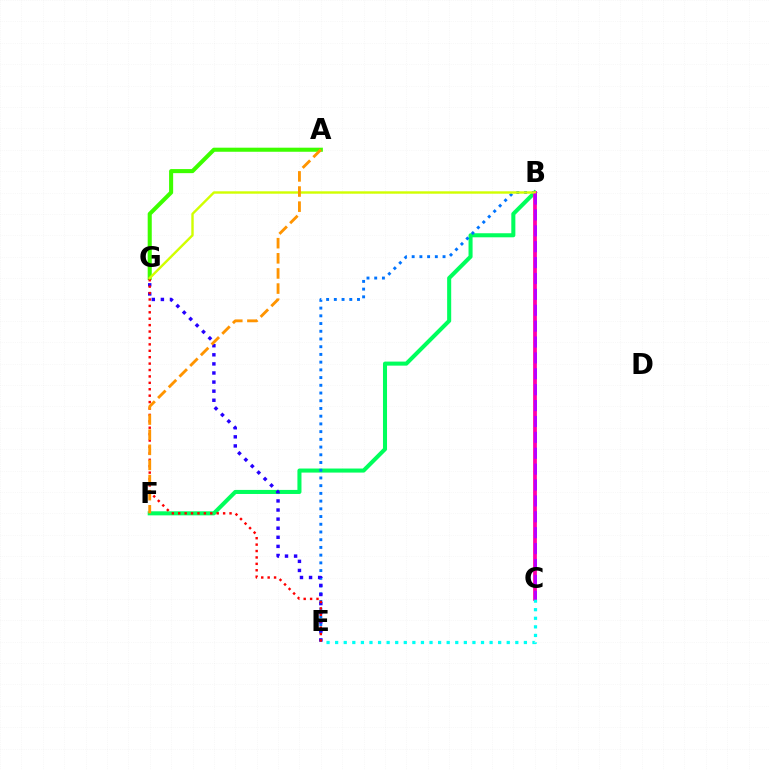{('B', 'F'): [{'color': '#00ff5c', 'line_style': 'solid', 'thickness': 2.92}], ('B', 'E'): [{'color': '#0074ff', 'line_style': 'dotted', 'thickness': 2.1}], ('E', 'G'): [{'color': '#2500ff', 'line_style': 'dotted', 'thickness': 2.47}, {'color': '#ff0000', 'line_style': 'dotted', 'thickness': 1.74}], ('A', 'G'): [{'color': '#3dff00', 'line_style': 'solid', 'thickness': 2.93}], ('B', 'C'): [{'color': '#ff00ac', 'line_style': 'solid', 'thickness': 2.71}, {'color': '#b900ff', 'line_style': 'dashed', 'thickness': 2.16}], ('C', 'E'): [{'color': '#00fff6', 'line_style': 'dotted', 'thickness': 2.33}], ('B', 'G'): [{'color': '#d1ff00', 'line_style': 'solid', 'thickness': 1.73}], ('A', 'F'): [{'color': '#ff9400', 'line_style': 'dashed', 'thickness': 2.06}]}